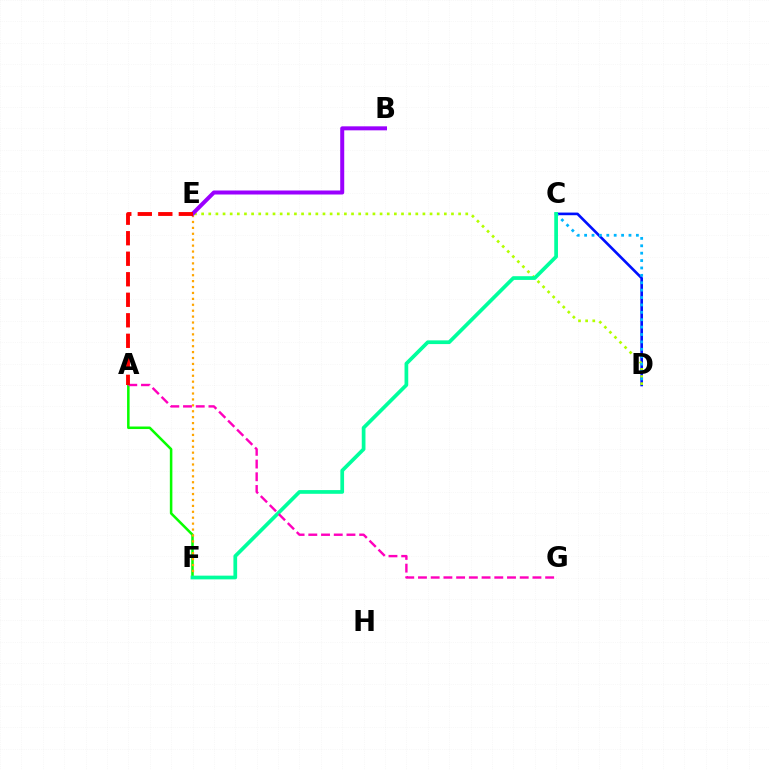{('C', 'D'): [{'color': '#0010ff', 'line_style': 'solid', 'thickness': 1.9}, {'color': '#00b5ff', 'line_style': 'dotted', 'thickness': 2.01}], ('D', 'E'): [{'color': '#b3ff00', 'line_style': 'dotted', 'thickness': 1.94}], ('A', 'F'): [{'color': '#08ff00', 'line_style': 'solid', 'thickness': 1.82}], ('E', 'F'): [{'color': '#ffa500', 'line_style': 'dotted', 'thickness': 1.61}], ('C', 'F'): [{'color': '#00ff9d', 'line_style': 'solid', 'thickness': 2.68}], ('B', 'E'): [{'color': '#9b00ff', 'line_style': 'solid', 'thickness': 2.88}], ('A', 'G'): [{'color': '#ff00bd', 'line_style': 'dashed', 'thickness': 1.73}], ('A', 'E'): [{'color': '#ff0000', 'line_style': 'dashed', 'thickness': 2.79}]}